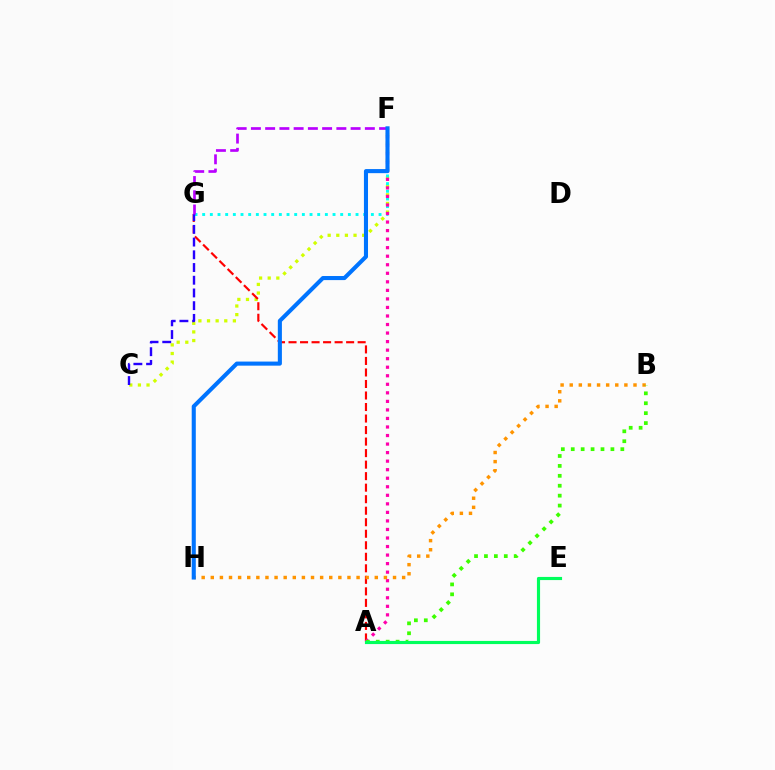{('C', 'F'): [{'color': '#d1ff00', 'line_style': 'dotted', 'thickness': 2.34}], ('A', 'G'): [{'color': '#ff0000', 'line_style': 'dashed', 'thickness': 1.57}], ('F', 'G'): [{'color': '#00fff6', 'line_style': 'dotted', 'thickness': 2.08}, {'color': '#b900ff', 'line_style': 'dashed', 'thickness': 1.93}], ('A', 'F'): [{'color': '#ff00ac', 'line_style': 'dotted', 'thickness': 2.32}], ('B', 'H'): [{'color': '#ff9400', 'line_style': 'dotted', 'thickness': 2.48}], ('C', 'G'): [{'color': '#2500ff', 'line_style': 'dashed', 'thickness': 1.73}], ('A', 'B'): [{'color': '#3dff00', 'line_style': 'dotted', 'thickness': 2.69}], ('F', 'H'): [{'color': '#0074ff', 'line_style': 'solid', 'thickness': 2.94}], ('A', 'E'): [{'color': '#00ff5c', 'line_style': 'solid', 'thickness': 2.27}]}